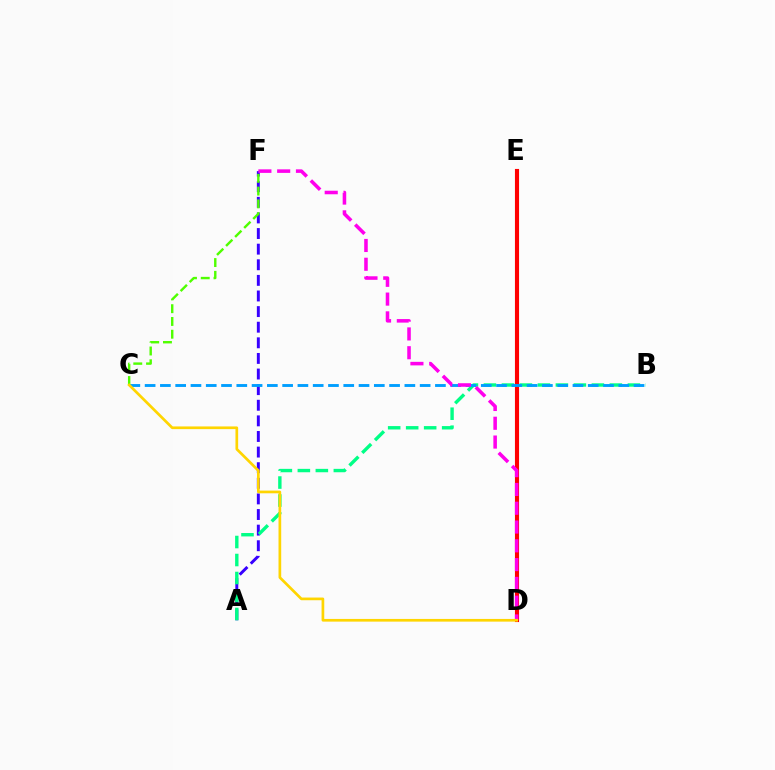{('A', 'F'): [{'color': '#3700ff', 'line_style': 'dashed', 'thickness': 2.12}], ('A', 'B'): [{'color': '#00ff86', 'line_style': 'dashed', 'thickness': 2.44}], ('D', 'E'): [{'color': '#ff0000', 'line_style': 'solid', 'thickness': 2.97}], ('B', 'C'): [{'color': '#009eff', 'line_style': 'dashed', 'thickness': 2.08}], ('C', 'F'): [{'color': '#4fff00', 'line_style': 'dashed', 'thickness': 1.73}], ('D', 'F'): [{'color': '#ff00ed', 'line_style': 'dashed', 'thickness': 2.55}], ('C', 'D'): [{'color': '#ffd500', 'line_style': 'solid', 'thickness': 1.94}]}